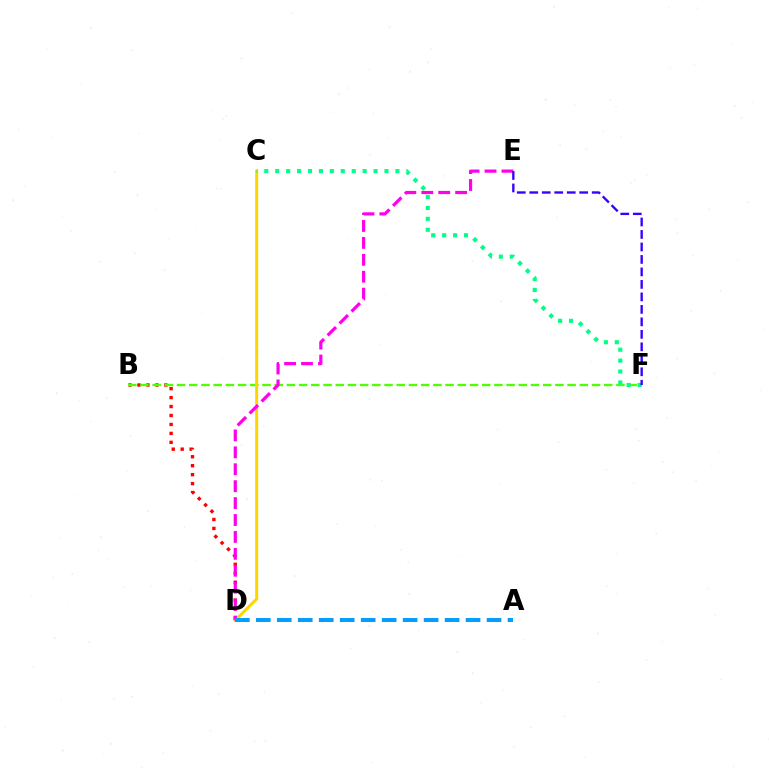{('B', 'D'): [{'color': '#ff0000', 'line_style': 'dotted', 'thickness': 2.43}], ('B', 'F'): [{'color': '#4fff00', 'line_style': 'dashed', 'thickness': 1.66}], ('C', 'D'): [{'color': '#ffd500', 'line_style': 'solid', 'thickness': 2.17}], ('D', 'E'): [{'color': '#ff00ed', 'line_style': 'dashed', 'thickness': 2.3}], ('C', 'F'): [{'color': '#00ff86', 'line_style': 'dotted', 'thickness': 2.97}], ('E', 'F'): [{'color': '#3700ff', 'line_style': 'dashed', 'thickness': 1.7}], ('A', 'D'): [{'color': '#009eff', 'line_style': 'dashed', 'thickness': 2.85}]}